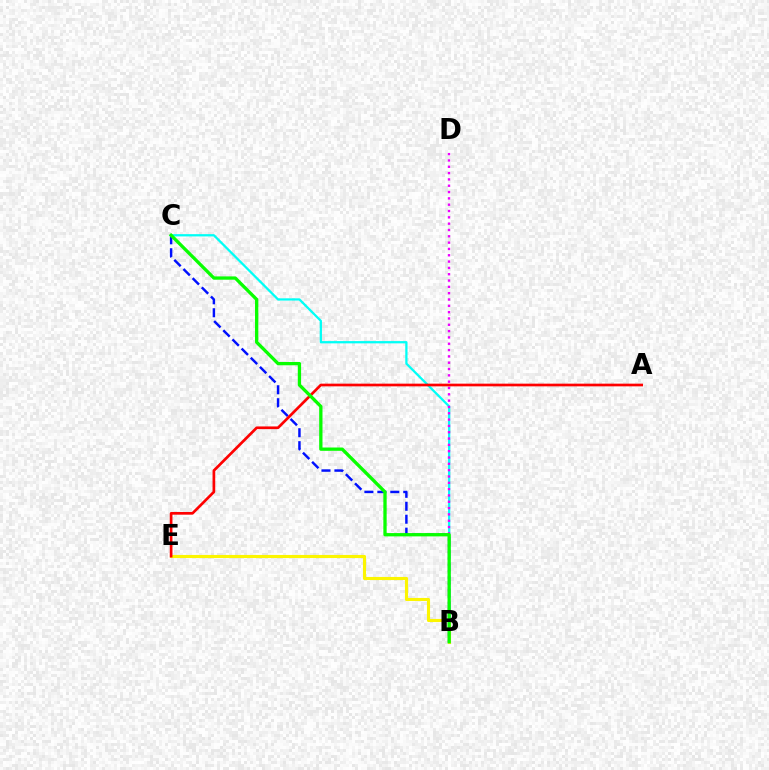{('B', 'C'): [{'color': '#0010ff', 'line_style': 'dashed', 'thickness': 1.76}, {'color': '#00fff6', 'line_style': 'solid', 'thickness': 1.63}, {'color': '#08ff00', 'line_style': 'solid', 'thickness': 2.38}], ('B', 'E'): [{'color': '#fcf500', 'line_style': 'solid', 'thickness': 2.24}], ('B', 'D'): [{'color': '#ee00ff', 'line_style': 'dotted', 'thickness': 1.72}], ('A', 'E'): [{'color': '#ff0000', 'line_style': 'solid', 'thickness': 1.94}]}